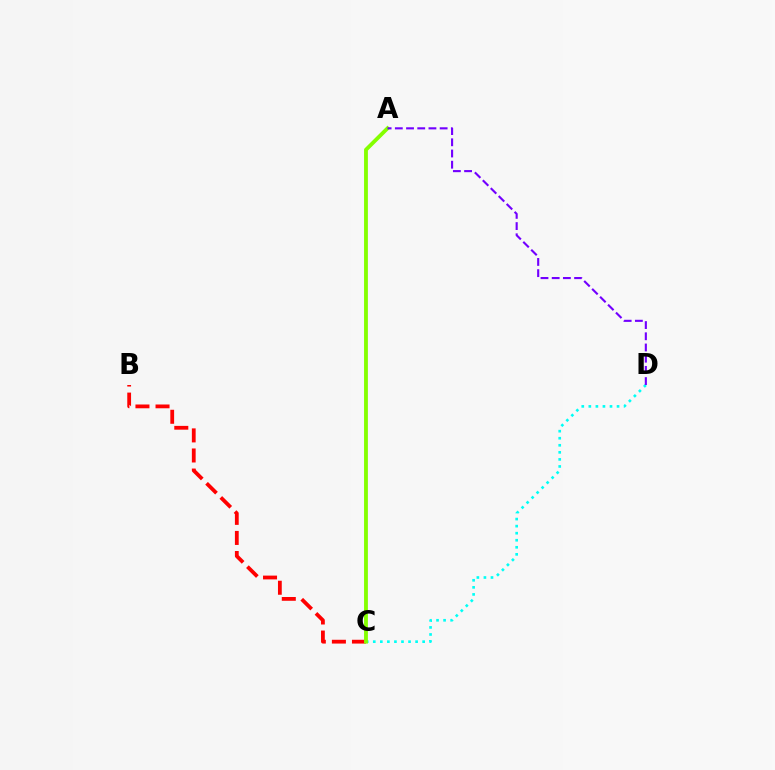{('B', 'C'): [{'color': '#ff0000', 'line_style': 'dashed', 'thickness': 2.73}], ('C', 'D'): [{'color': '#00fff6', 'line_style': 'dotted', 'thickness': 1.92}], ('A', 'C'): [{'color': '#84ff00', 'line_style': 'solid', 'thickness': 2.76}], ('A', 'D'): [{'color': '#7200ff', 'line_style': 'dashed', 'thickness': 1.52}]}